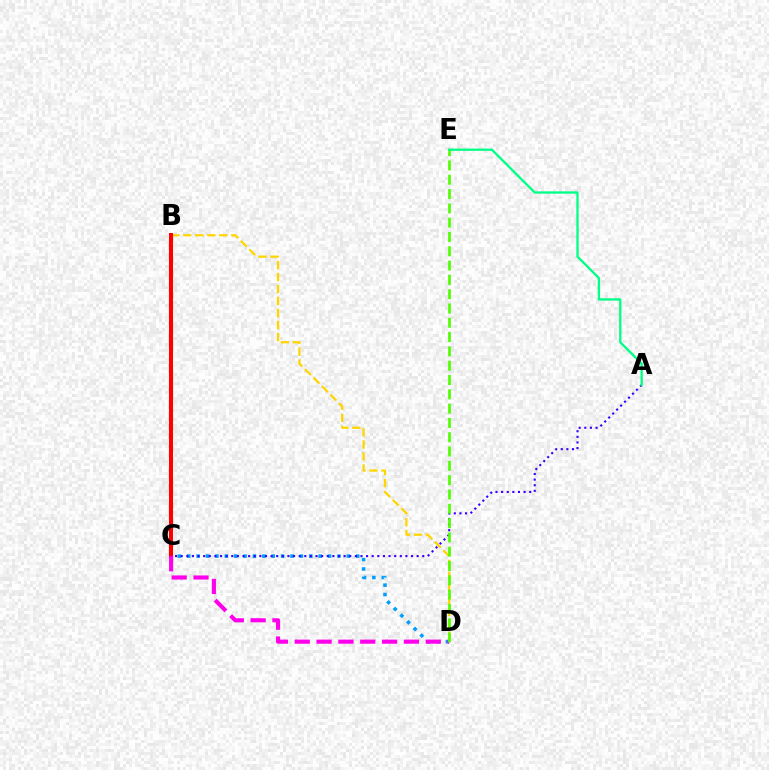{('B', 'D'): [{'color': '#ffd500', 'line_style': 'dashed', 'thickness': 1.63}], ('C', 'D'): [{'color': '#009eff', 'line_style': 'dotted', 'thickness': 2.55}, {'color': '#ff00ed', 'line_style': 'dashed', 'thickness': 2.97}], ('B', 'C'): [{'color': '#ff0000', 'line_style': 'solid', 'thickness': 2.95}], ('A', 'C'): [{'color': '#3700ff', 'line_style': 'dotted', 'thickness': 1.53}], ('A', 'E'): [{'color': '#00ff86', 'line_style': 'solid', 'thickness': 1.67}], ('D', 'E'): [{'color': '#4fff00', 'line_style': 'dashed', 'thickness': 1.94}]}